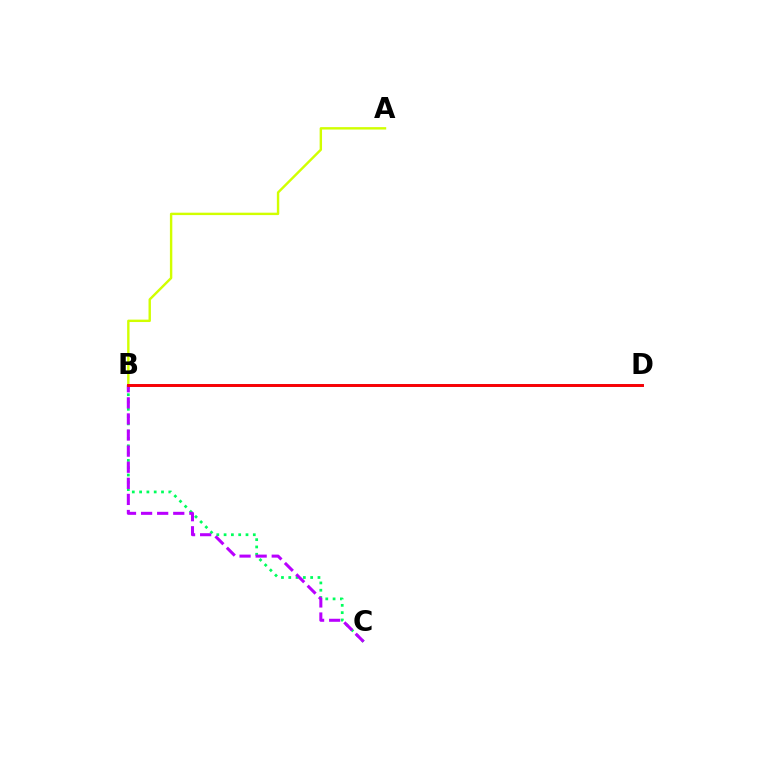{('B', 'C'): [{'color': '#00ff5c', 'line_style': 'dotted', 'thickness': 1.98}, {'color': '#b900ff', 'line_style': 'dashed', 'thickness': 2.19}], ('A', 'B'): [{'color': '#d1ff00', 'line_style': 'solid', 'thickness': 1.73}], ('B', 'D'): [{'color': '#0074ff', 'line_style': 'solid', 'thickness': 2.08}, {'color': '#ff0000', 'line_style': 'solid', 'thickness': 2.07}]}